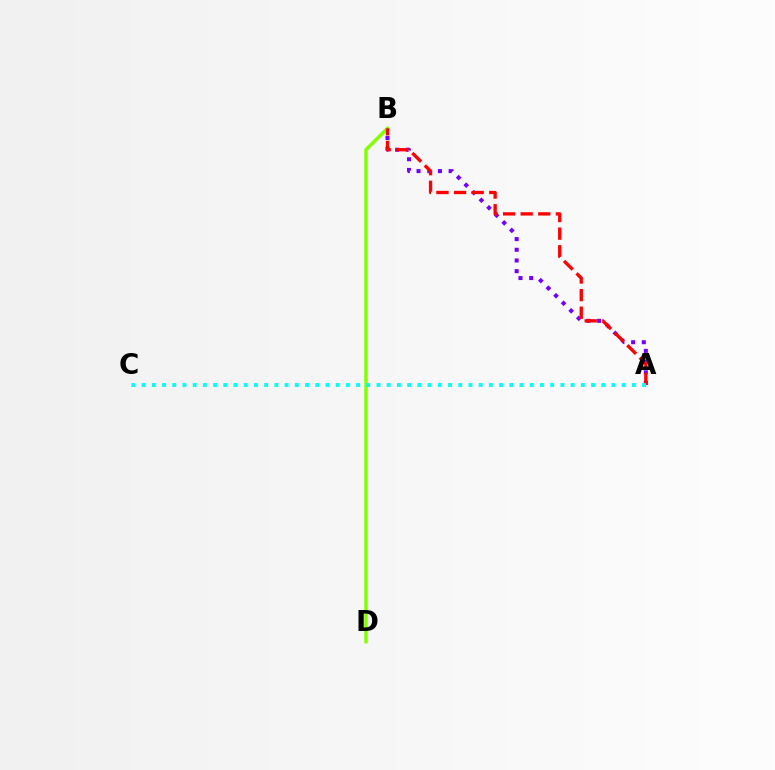{('A', 'B'): [{'color': '#7200ff', 'line_style': 'dotted', 'thickness': 2.91}, {'color': '#ff0000', 'line_style': 'dashed', 'thickness': 2.39}], ('B', 'D'): [{'color': '#84ff00', 'line_style': 'solid', 'thickness': 2.48}], ('A', 'C'): [{'color': '#00fff6', 'line_style': 'dotted', 'thickness': 2.78}]}